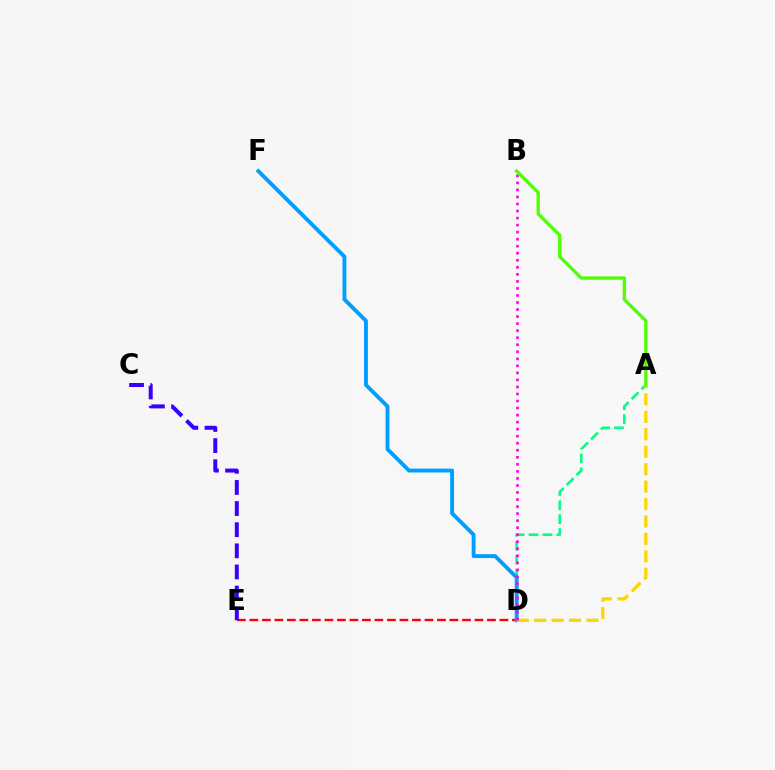{('D', 'E'): [{'color': '#ff0000', 'line_style': 'dashed', 'thickness': 1.7}], ('A', 'D'): [{'color': '#00ff86', 'line_style': 'dashed', 'thickness': 1.89}, {'color': '#ffd500', 'line_style': 'dashed', 'thickness': 2.37}], ('D', 'F'): [{'color': '#009eff', 'line_style': 'solid', 'thickness': 2.78}], ('B', 'D'): [{'color': '#ff00ed', 'line_style': 'dotted', 'thickness': 1.91}], ('A', 'B'): [{'color': '#4fff00', 'line_style': 'solid', 'thickness': 2.38}], ('C', 'E'): [{'color': '#3700ff', 'line_style': 'dashed', 'thickness': 2.87}]}